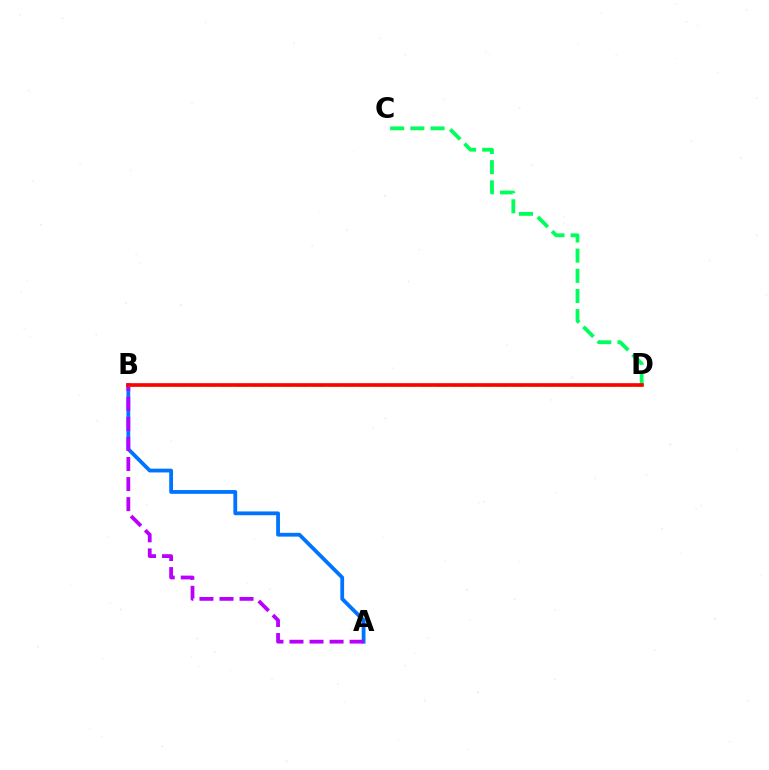{('C', 'D'): [{'color': '#00ff5c', 'line_style': 'dashed', 'thickness': 2.74}], ('A', 'B'): [{'color': '#0074ff', 'line_style': 'solid', 'thickness': 2.72}, {'color': '#b900ff', 'line_style': 'dashed', 'thickness': 2.72}], ('B', 'D'): [{'color': '#d1ff00', 'line_style': 'dashed', 'thickness': 2.09}, {'color': '#ff0000', 'line_style': 'solid', 'thickness': 2.63}]}